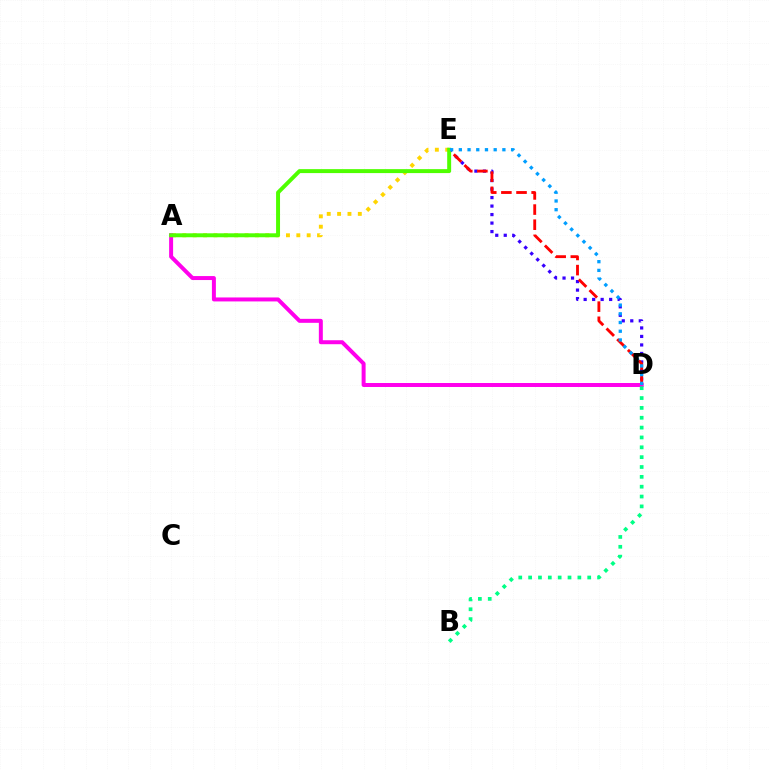{('A', 'E'): [{'color': '#ffd500', 'line_style': 'dotted', 'thickness': 2.82}, {'color': '#4fff00', 'line_style': 'solid', 'thickness': 2.85}], ('D', 'E'): [{'color': '#3700ff', 'line_style': 'dotted', 'thickness': 2.31}, {'color': '#ff0000', 'line_style': 'dashed', 'thickness': 2.06}, {'color': '#009eff', 'line_style': 'dotted', 'thickness': 2.37}], ('A', 'D'): [{'color': '#ff00ed', 'line_style': 'solid', 'thickness': 2.86}], ('B', 'D'): [{'color': '#00ff86', 'line_style': 'dotted', 'thickness': 2.68}]}